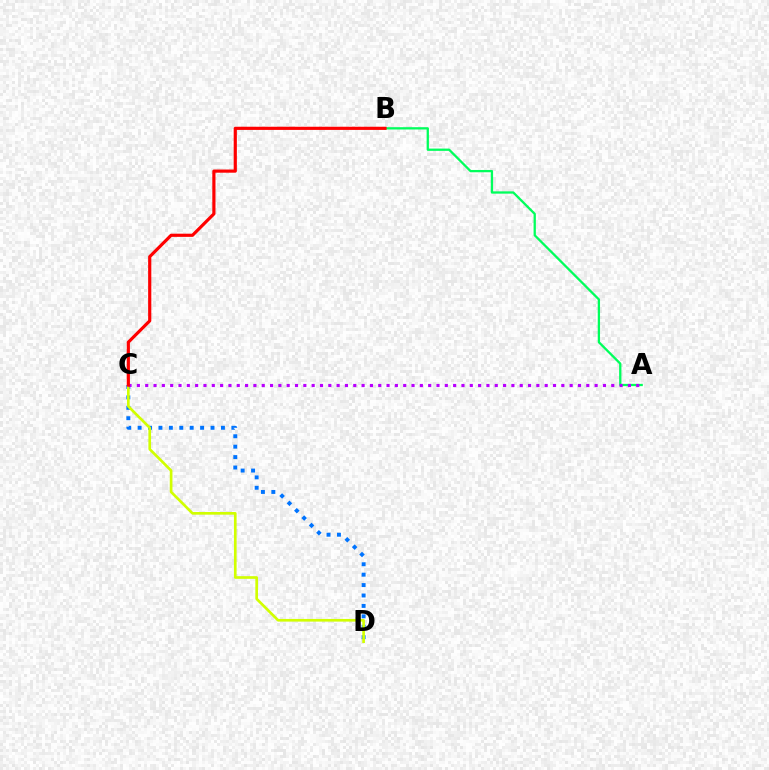{('C', 'D'): [{'color': '#0074ff', 'line_style': 'dotted', 'thickness': 2.83}, {'color': '#d1ff00', 'line_style': 'solid', 'thickness': 1.92}], ('A', 'B'): [{'color': '#00ff5c', 'line_style': 'solid', 'thickness': 1.65}], ('A', 'C'): [{'color': '#b900ff', 'line_style': 'dotted', 'thickness': 2.26}], ('B', 'C'): [{'color': '#ff0000', 'line_style': 'solid', 'thickness': 2.28}]}